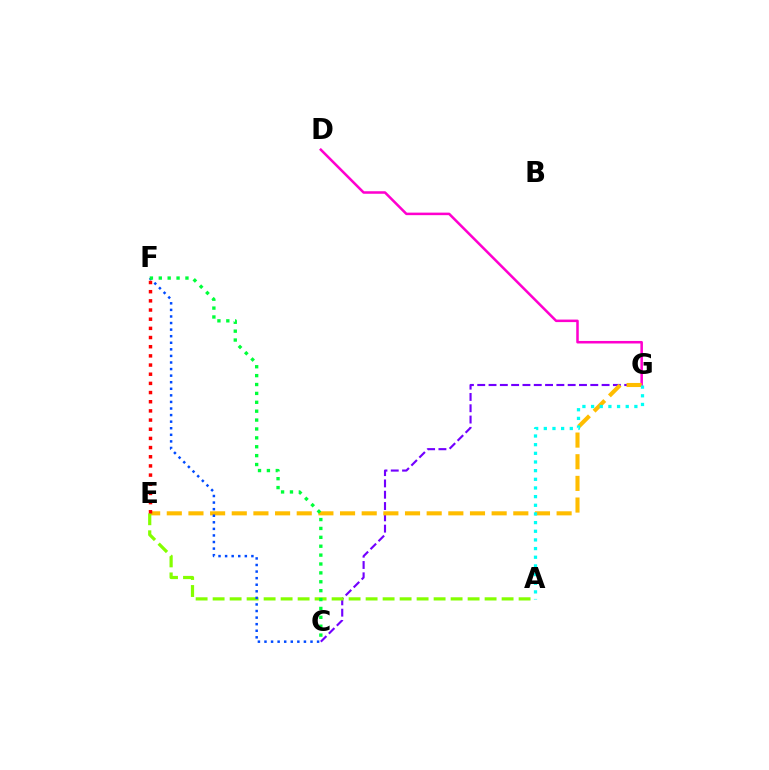{('C', 'G'): [{'color': '#7200ff', 'line_style': 'dashed', 'thickness': 1.54}], ('D', 'G'): [{'color': '#ff00cf', 'line_style': 'solid', 'thickness': 1.82}], ('E', 'G'): [{'color': '#ffbd00', 'line_style': 'dashed', 'thickness': 2.94}], ('A', 'E'): [{'color': '#84ff00', 'line_style': 'dashed', 'thickness': 2.31}], ('C', 'F'): [{'color': '#004bff', 'line_style': 'dotted', 'thickness': 1.79}, {'color': '#00ff39', 'line_style': 'dotted', 'thickness': 2.42}], ('E', 'F'): [{'color': '#ff0000', 'line_style': 'dotted', 'thickness': 2.49}], ('A', 'G'): [{'color': '#00fff6', 'line_style': 'dotted', 'thickness': 2.35}]}